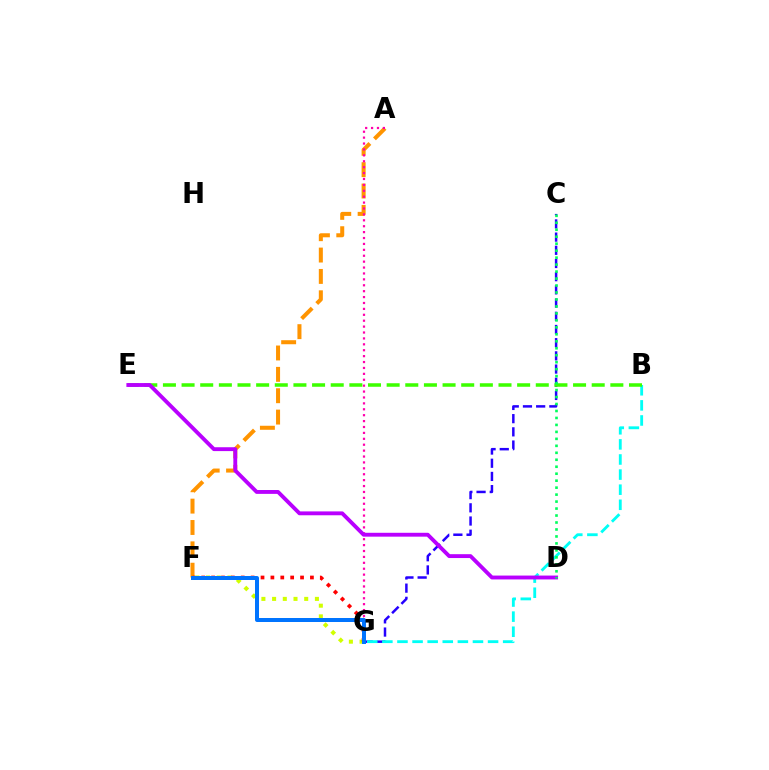{('C', 'G'): [{'color': '#2500ff', 'line_style': 'dashed', 'thickness': 1.79}], ('B', 'G'): [{'color': '#00fff6', 'line_style': 'dashed', 'thickness': 2.05}], ('F', 'G'): [{'color': '#d1ff00', 'line_style': 'dotted', 'thickness': 2.91}, {'color': '#ff0000', 'line_style': 'dotted', 'thickness': 2.68}, {'color': '#0074ff', 'line_style': 'solid', 'thickness': 2.88}], ('A', 'F'): [{'color': '#ff9400', 'line_style': 'dashed', 'thickness': 2.9}], ('B', 'E'): [{'color': '#3dff00', 'line_style': 'dashed', 'thickness': 2.53}], ('A', 'G'): [{'color': '#ff00ac', 'line_style': 'dotted', 'thickness': 1.6}], ('D', 'E'): [{'color': '#b900ff', 'line_style': 'solid', 'thickness': 2.78}], ('C', 'D'): [{'color': '#00ff5c', 'line_style': 'dotted', 'thickness': 1.89}]}